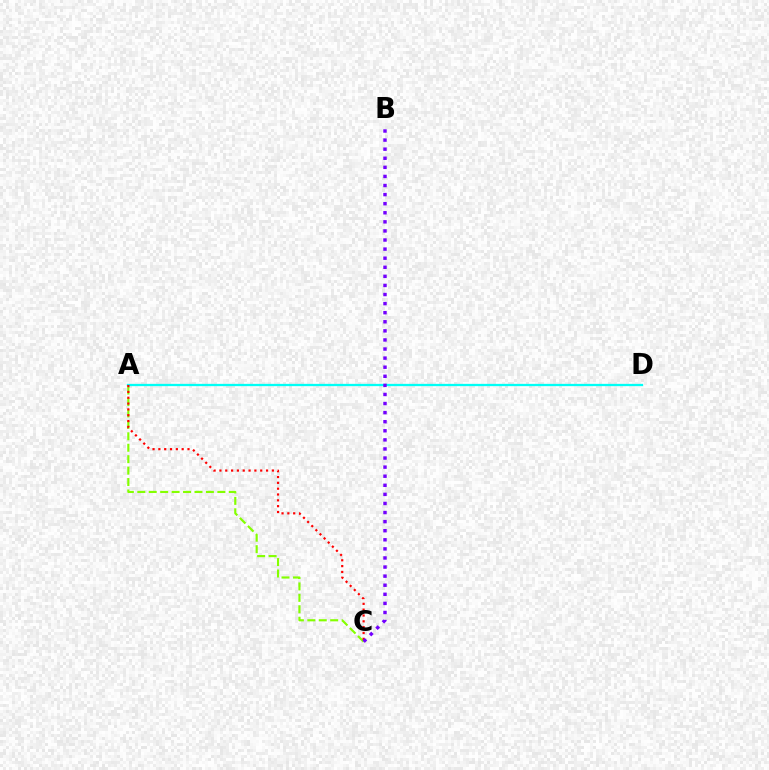{('A', 'C'): [{'color': '#84ff00', 'line_style': 'dashed', 'thickness': 1.55}, {'color': '#ff0000', 'line_style': 'dotted', 'thickness': 1.58}], ('A', 'D'): [{'color': '#00fff6', 'line_style': 'solid', 'thickness': 1.65}], ('B', 'C'): [{'color': '#7200ff', 'line_style': 'dotted', 'thickness': 2.47}]}